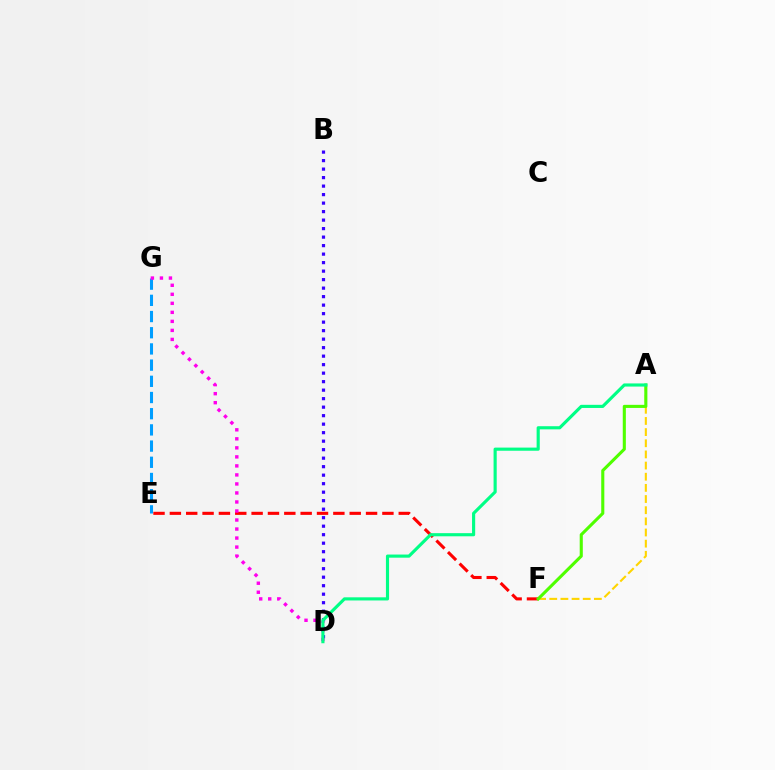{('E', 'F'): [{'color': '#ff0000', 'line_style': 'dashed', 'thickness': 2.22}], ('B', 'D'): [{'color': '#3700ff', 'line_style': 'dotted', 'thickness': 2.31}], ('A', 'F'): [{'color': '#ffd500', 'line_style': 'dashed', 'thickness': 1.52}, {'color': '#4fff00', 'line_style': 'solid', 'thickness': 2.23}], ('E', 'G'): [{'color': '#009eff', 'line_style': 'dashed', 'thickness': 2.2}], ('D', 'G'): [{'color': '#ff00ed', 'line_style': 'dotted', 'thickness': 2.45}], ('A', 'D'): [{'color': '#00ff86', 'line_style': 'solid', 'thickness': 2.26}]}